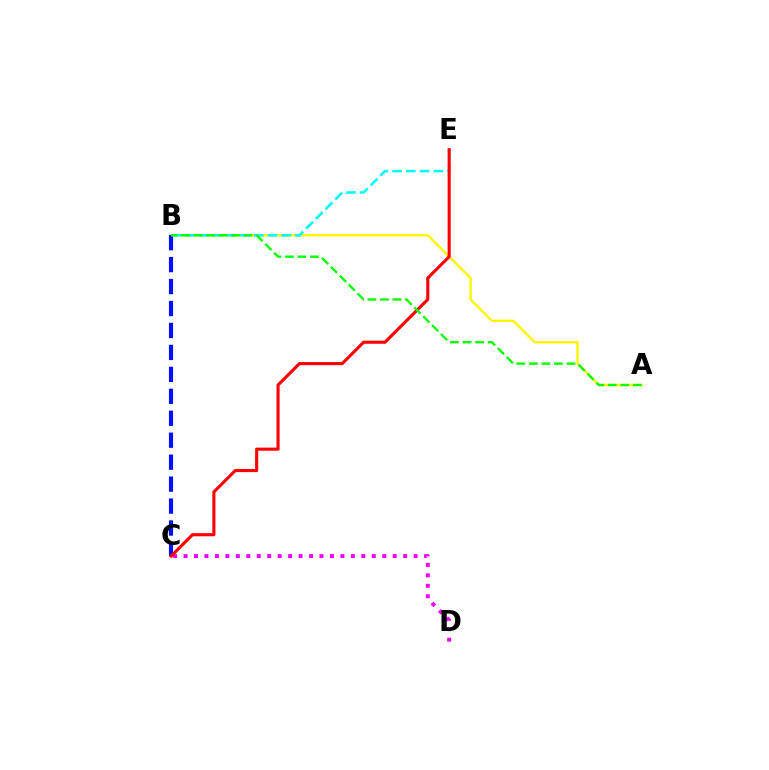{('A', 'B'): [{'color': '#fcf500', 'line_style': 'solid', 'thickness': 1.72}, {'color': '#08ff00', 'line_style': 'dashed', 'thickness': 1.7}], ('B', 'C'): [{'color': '#0010ff', 'line_style': 'dashed', 'thickness': 2.98}], ('C', 'D'): [{'color': '#ee00ff', 'line_style': 'dotted', 'thickness': 2.84}], ('B', 'E'): [{'color': '#00fff6', 'line_style': 'dashed', 'thickness': 1.87}], ('C', 'E'): [{'color': '#ff0000', 'line_style': 'solid', 'thickness': 2.23}]}